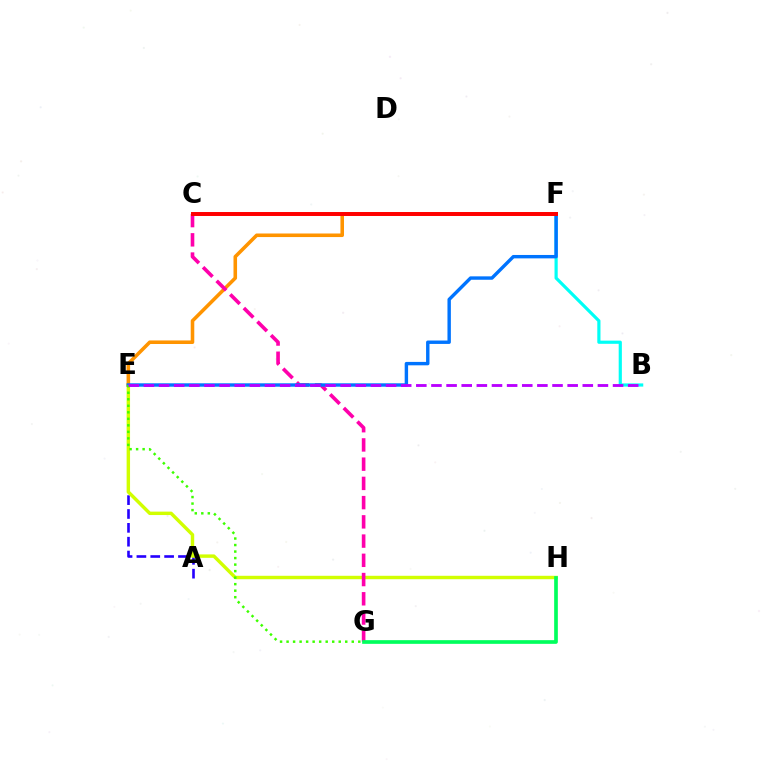{('B', 'F'): [{'color': '#00fff6', 'line_style': 'solid', 'thickness': 2.29}], ('A', 'E'): [{'color': '#2500ff', 'line_style': 'dashed', 'thickness': 1.88}], ('E', 'H'): [{'color': '#d1ff00', 'line_style': 'solid', 'thickness': 2.47}], ('E', 'F'): [{'color': '#ff9400', 'line_style': 'solid', 'thickness': 2.57}, {'color': '#0074ff', 'line_style': 'solid', 'thickness': 2.45}], ('C', 'G'): [{'color': '#ff00ac', 'line_style': 'dashed', 'thickness': 2.61}], ('G', 'H'): [{'color': '#00ff5c', 'line_style': 'solid', 'thickness': 2.65}], ('E', 'G'): [{'color': '#3dff00', 'line_style': 'dotted', 'thickness': 1.77}], ('B', 'E'): [{'color': '#b900ff', 'line_style': 'dashed', 'thickness': 2.06}], ('C', 'F'): [{'color': '#ff0000', 'line_style': 'solid', 'thickness': 2.85}]}